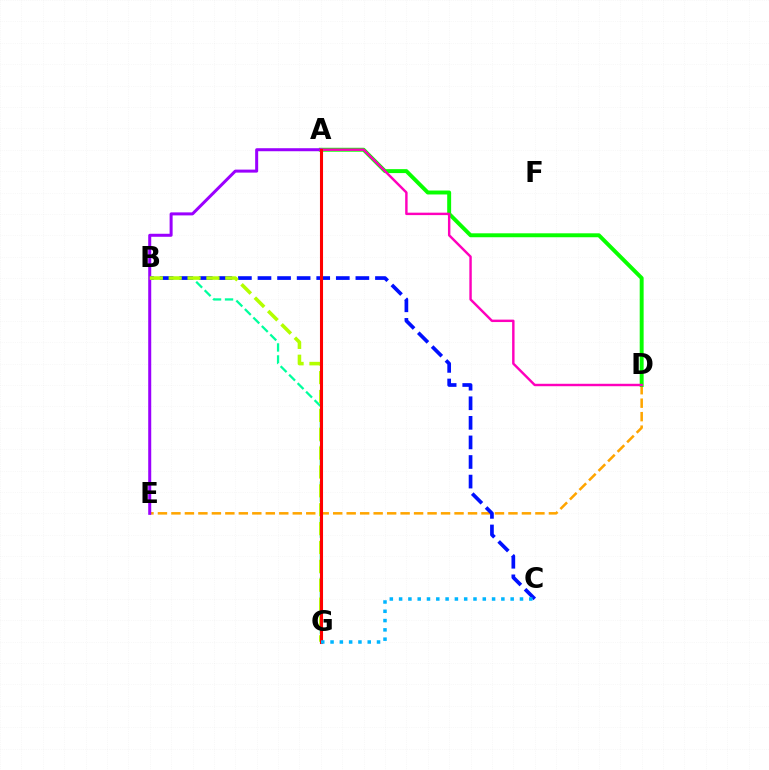{('D', 'E'): [{'color': '#ffa500', 'line_style': 'dashed', 'thickness': 1.83}], ('A', 'D'): [{'color': '#08ff00', 'line_style': 'solid', 'thickness': 2.83}, {'color': '#ff00bd', 'line_style': 'solid', 'thickness': 1.75}], ('B', 'G'): [{'color': '#00ff9d', 'line_style': 'dashed', 'thickness': 1.63}, {'color': '#b3ff00', 'line_style': 'dashed', 'thickness': 2.56}], ('B', 'C'): [{'color': '#0010ff', 'line_style': 'dashed', 'thickness': 2.66}], ('A', 'E'): [{'color': '#9b00ff', 'line_style': 'solid', 'thickness': 2.17}], ('A', 'G'): [{'color': '#ff0000', 'line_style': 'solid', 'thickness': 2.21}], ('C', 'G'): [{'color': '#00b5ff', 'line_style': 'dotted', 'thickness': 2.53}]}